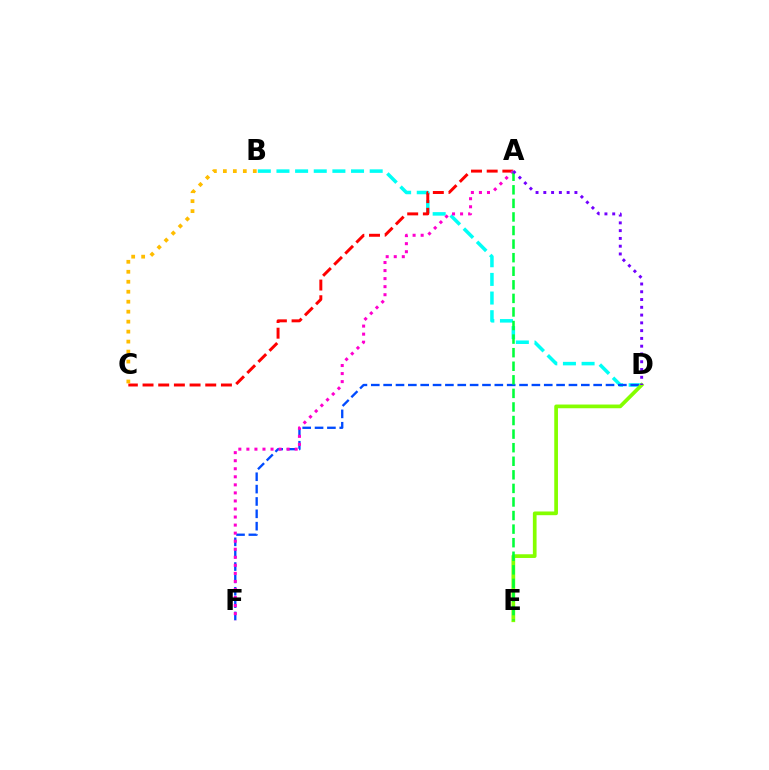{('B', 'D'): [{'color': '#00fff6', 'line_style': 'dashed', 'thickness': 2.53}], ('A', 'C'): [{'color': '#ff0000', 'line_style': 'dashed', 'thickness': 2.13}], ('B', 'C'): [{'color': '#ffbd00', 'line_style': 'dotted', 'thickness': 2.71}], ('D', 'F'): [{'color': '#004bff', 'line_style': 'dashed', 'thickness': 1.68}], ('D', 'E'): [{'color': '#84ff00', 'line_style': 'solid', 'thickness': 2.67}], ('A', 'F'): [{'color': '#ff00cf', 'line_style': 'dotted', 'thickness': 2.19}], ('A', 'E'): [{'color': '#00ff39', 'line_style': 'dashed', 'thickness': 1.84}], ('A', 'D'): [{'color': '#7200ff', 'line_style': 'dotted', 'thickness': 2.11}]}